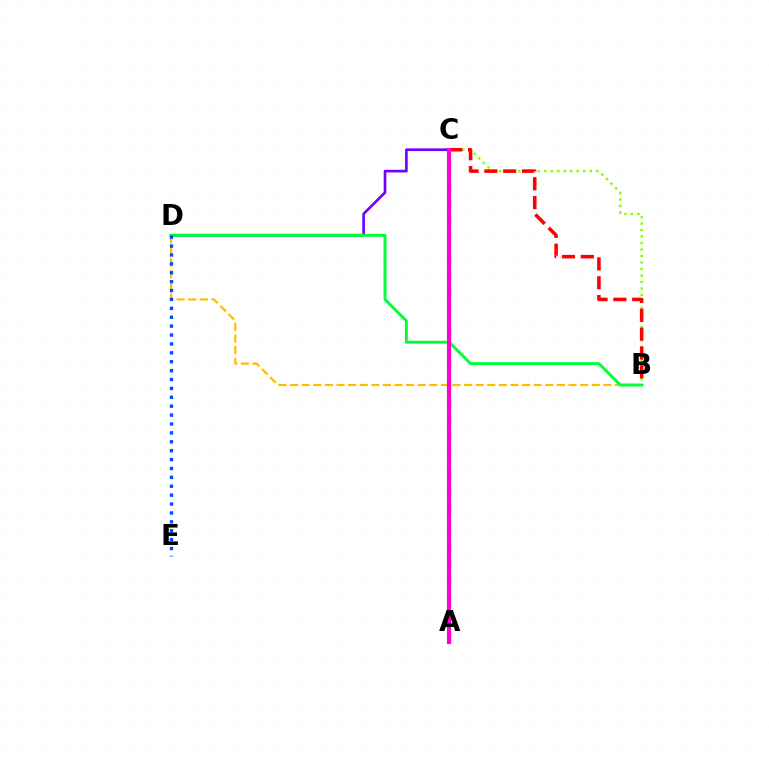{('C', 'D'): [{'color': '#7200ff', 'line_style': 'solid', 'thickness': 1.92}], ('B', 'C'): [{'color': '#84ff00', 'line_style': 'dotted', 'thickness': 1.76}, {'color': '#ff0000', 'line_style': 'dashed', 'thickness': 2.56}], ('B', 'D'): [{'color': '#ffbd00', 'line_style': 'dashed', 'thickness': 1.58}, {'color': '#00ff39', 'line_style': 'solid', 'thickness': 2.1}], ('A', 'C'): [{'color': '#00fff6', 'line_style': 'dashed', 'thickness': 2.45}, {'color': '#ff00cf', 'line_style': 'solid', 'thickness': 2.96}], ('D', 'E'): [{'color': '#004bff', 'line_style': 'dotted', 'thickness': 2.42}]}